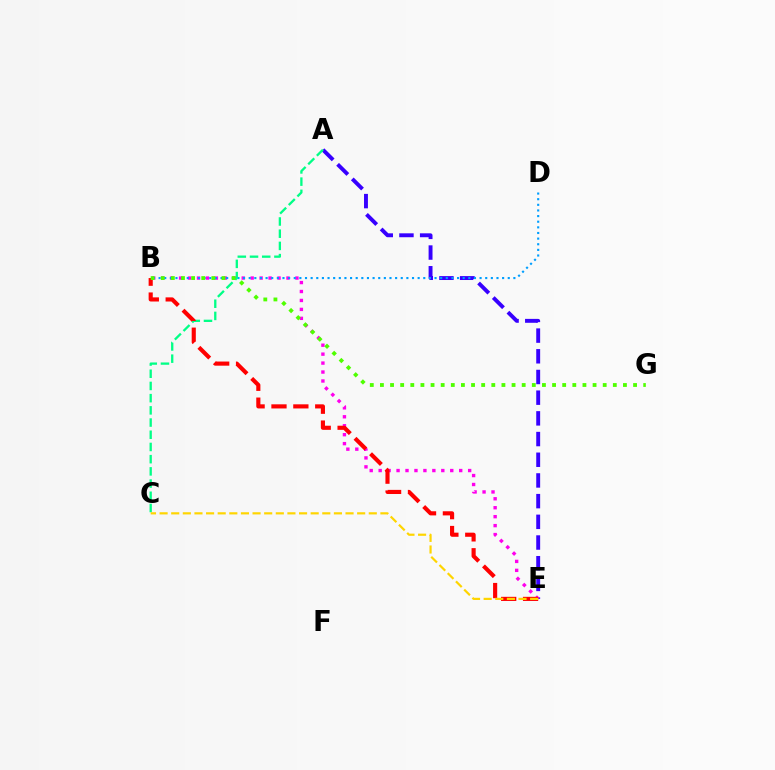{('A', 'E'): [{'color': '#3700ff', 'line_style': 'dashed', 'thickness': 2.81}], ('B', 'E'): [{'color': '#ff00ed', 'line_style': 'dotted', 'thickness': 2.43}, {'color': '#ff0000', 'line_style': 'dashed', 'thickness': 2.97}], ('B', 'D'): [{'color': '#009eff', 'line_style': 'dotted', 'thickness': 1.53}], ('A', 'C'): [{'color': '#00ff86', 'line_style': 'dashed', 'thickness': 1.66}], ('B', 'G'): [{'color': '#4fff00', 'line_style': 'dotted', 'thickness': 2.75}], ('C', 'E'): [{'color': '#ffd500', 'line_style': 'dashed', 'thickness': 1.58}]}